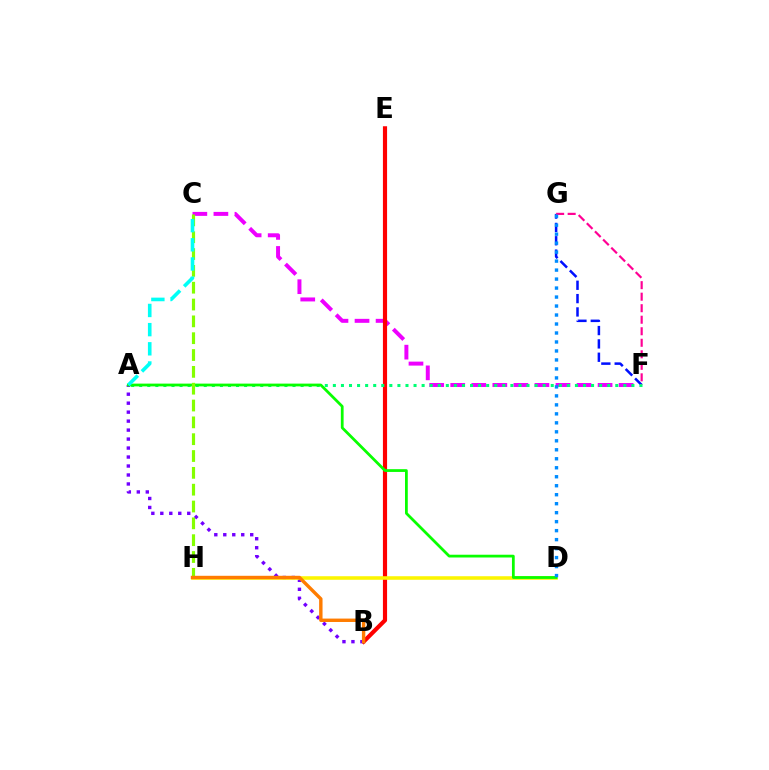{('C', 'F'): [{'color': '#ee00ff', 'line_style': 'dashed', 'thickness': 2.86}], ('F', 'G'): [{'color': '#0010ff', 'line_style': 'dashed', 'thickness': 1.81}, {'color': '#ff0094', 'line_style': 'dashed', 'thickness': 1.57}], ('B', 'E'): [{'color': '#ff0000', 'line_style': 'solid', 'thickness': 2.99}], ('A', 'F'): [{'color': '#00ff74', 'line_style': 'dotted', 'thickness': 2.19}], ('A', 'B'): [{'color': '#7200ff', 'line_style': 'dotted', 'thickness': 2.44}], ('D', 'H'): [{'color': '#fcf500', 'line_style': 'solid', 'thickness': 2.56}], ('A', 'D'): [{'color': '#08ff00', 'line_style': 'solid', 'thickness': 1.99}], ('D', 'G'): [{'color': '#008cff', 'line_style': 'dotted', 'thickness': 2.44}], ('C', 'H'): [{'color': '#84ff00', 'line_style': 'dashed', 'thickness': 2.29}], ('B', 'H'): [{'color': '#ff7c00', 'line_style': 'solid', 'thickness': 2.45}], ('A', 'C'): [{'color': '#00fff6', 'line_style': 'dashed', 'thickness': 2.61}]}